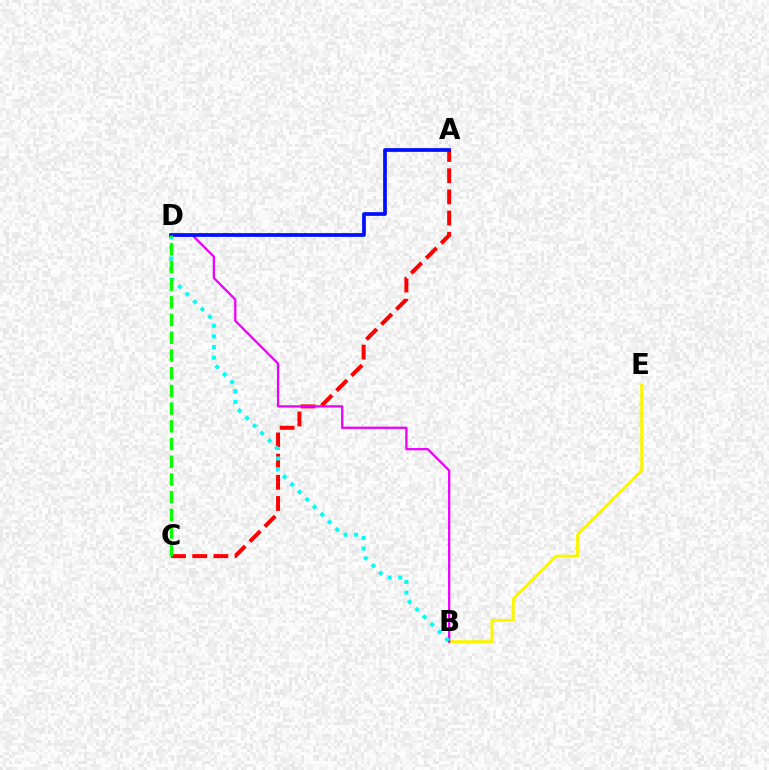{('A', 'C'): [{'color': '#ff0000', 'line_style': 'dashed', 'thickness': 2.88}], ('B', 'E'): [{'color': '#fcf500', 'line_style': 'solid', 'thickness': 2.08}], ('B', 'D'): [{'color': '#ee00ff', 'line_style': 'solid', 'thickness': 1.64}, {'color': '#00fff6', 'line_style': 'dotted', 'thickness': 2.89}], ('A', 'D'): [{'color': '#0010ff', 'line_style': 'solid', 'thickness': 2.68}], ('C', 'D'): [{'color': '#08ff00', 'line_style': 'dashed', 'thickness': 2.41}]}